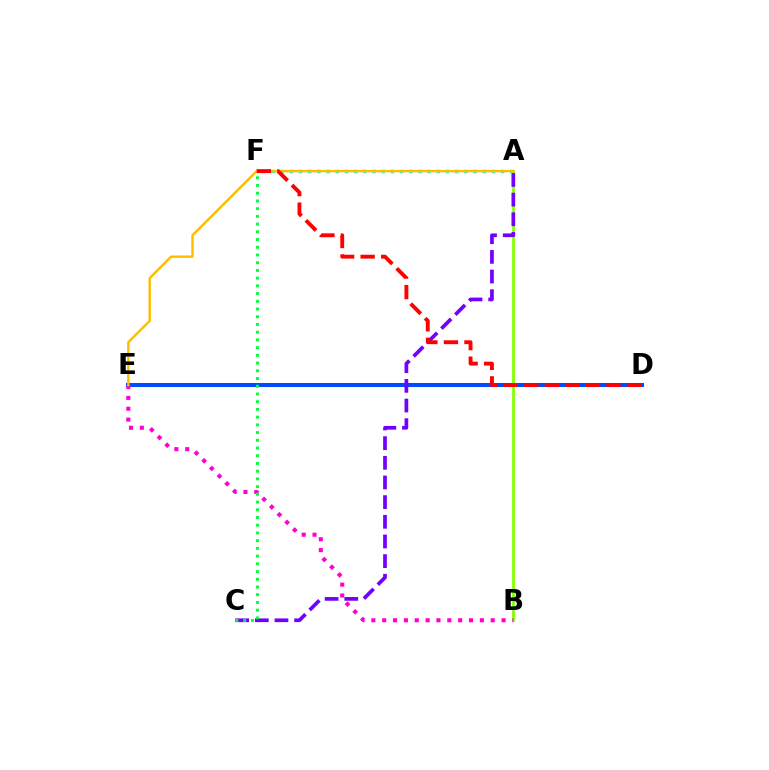{('A', 'F'): [{'color': '#00fff6', 'line_style': 'dotted', 'thickness': 2.5}], ('D', 'E'): [{'color': '#004bff', 'line_style': 'solid', 'thickness': 2.91}], ('A', 'B'): [{'color': '#84ff00', 'line_style': 'solid', 'thickness': 1.98}], ('B', 'E'): [{'color': '#ff00cf', 'line_style': 'dotted', 'thickness': 2.95}], ('A', 'E'): [{'color': '#ffbd00', 'line_style': 'solid', 'thickness': 1.74}], ('A', 'C'): [{'color': '#7200ff', 'line_style': 'dashed', 'thickness': 2.67}], ('D', 'F'): [{'color': '#ff0000', 'line_style': 'dashed', 'thickness': 2.79}], ('C', 'F'): [{'color': '#00ff39', 'line_style': 'dotted', 'thickness': 2.1}]}